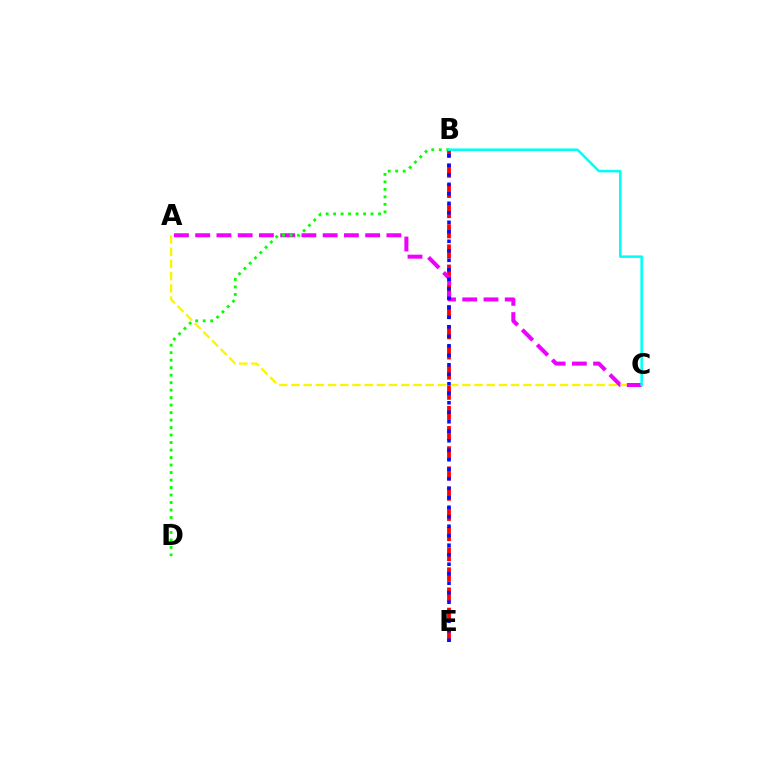{('B', 'E'): [{'color': '#ff0000', 'line_style': 'dashed', 'thickness': 2.74}, {'color': '#0010ff', 'line_style': 'dotted', 'thickness': 2.58}], ('A', 'C'): [{'color': '#fcf500', 'line_style': 'dashed', 'thickness': 1.66}, {'color': '#ee00ff', 'line_style': 'dashed', 'thickness': 2.89}], ('B', 'D'): [{'color': '#08ff00', 'line_style': 'dotted', 'thickness': 2.04}], ('B', 'C'): [{'color': '#00fff6', 'line_style': 'solid', 'thickness': 1.82}]}